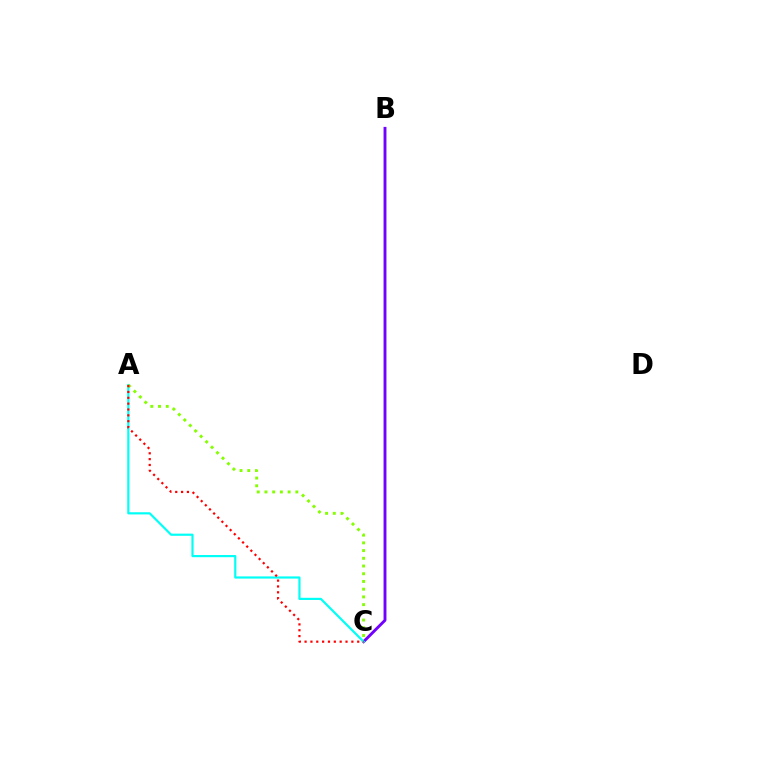{('B', 'C'): [{'color': '#7200ff', 'line_style': 'solid', 'thickness': 2.08}], ('A', 'C'): [{'color': '#00fff6', 'line_style': 'solid', 'thickness': 1.57}, {'color': '#84ff00', 'line_style': 'dotted', 'thickness': 2.1}, {'color': '#ff0000', 'line_style': 'dotted', 'thickness': 1.59}]}